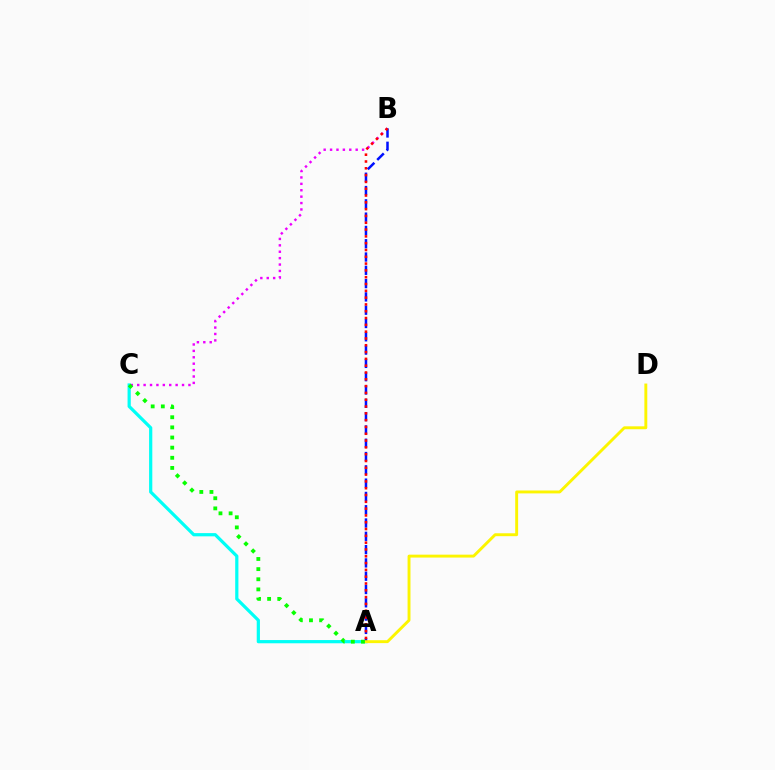{('A', 'C'): [{'color': '#00fff6', 'line_style': 'solid', 'thickness': 2.32}, {'color': '#08ff00', 'line_style': 'dotted', 'thickness': 2.75}], ('B', 'C'): [{'color': '#ee00ff', 'line_style': 'dotted', 'thickness': 1.74}], ('A', 'B'): [{'color': '#0010ff', 'line_style': 'dashed', 'thickness': 1.81}, {'color': '#ff0000', 'line_style': 'dotted', 'thickness': 1.85}], ('A', 'D'): [{'color': '#fcf500', 'line_style': 'solid', 'thickness': 2.09}]}